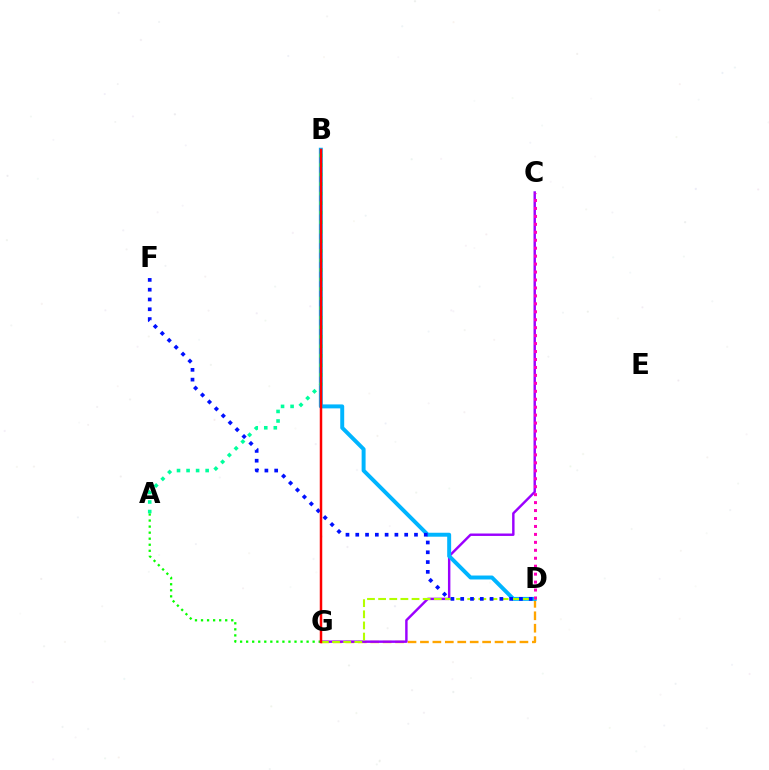{('D', 'G'): [{'color': '#ffa500', 'line_style': 'dashed', 'thickness': 1.69}, {'color': '#b3ff00', 'line_style': 'dashed', 'thickness': 1.51}], ('C', 'G'): [{'color': '#9b00ff', 'line_style': 'solid', 'thickness': 1.75}], ('B', 'D'): [{'color': '#00b5ff', 'line_style': 'solid', 'thickness': 2.85}], ('A', 'G'): [{'color': '#08ff00', 'line_style': 'dotted', 'thickness': 1.64}], ('A', 'B'): [{'color': '#00ff9d', 'line_style': 'dotted', 'thickness': 2.59}], ('D', 'F'): [{'color': '#0010ff', 'line_style': 'dotted', 'thickness': 2.66}], ('B', 'G'): [{'color': '#ff0000', 'line_style': 'solid', 'thickness': 1.79}], ('C', 'D'): [{'color': '#ff00bd', 'line_style': 'dotted', 'thickness': 2.16}]}